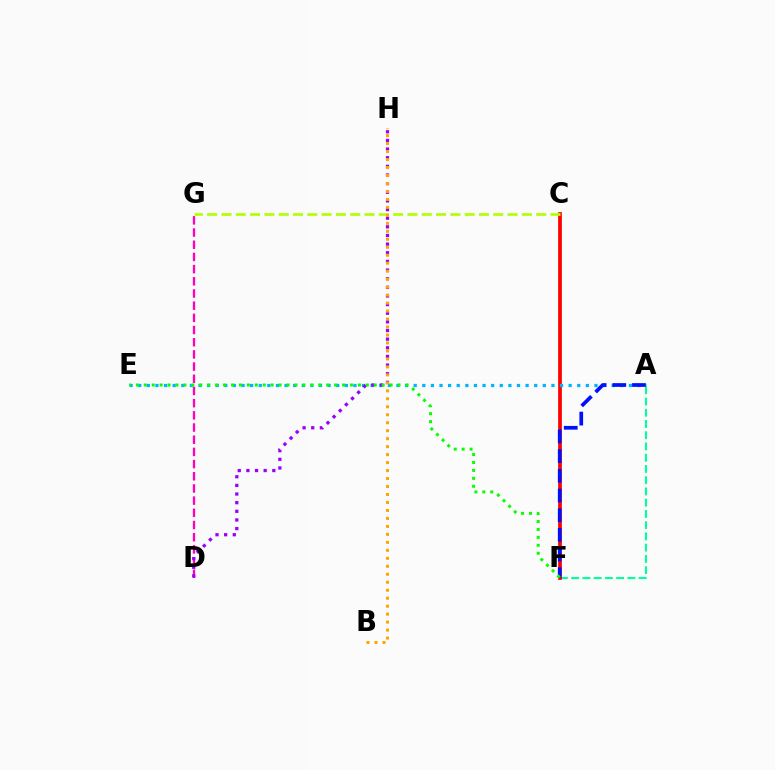{('A', 'F'): [{'color': '#00ff9d', 'line_style': 'dashed', 'thickness': 1.53}, {'color': '#0010ff', 'line_style': 'dashed', 'thickness': 2.67}], ('D', 'G'): [{'color': '#ff00bd', 'line_style': 'dashed', 'thickness': 1.66}], ('C', 'F'): [{'color': '#ff0000', 'line_style': 'solid', 'thickness': 2.67}], ('A', 'E'): [{'color': '#00b5ff', 'line_style': 'dotted', 'thickness': 2.34}], ('C', 'G'): [{'color': '#b3ff00', 'line_style': 'dashed', 'thickness': 1.94}], ('D', 'H'): [{'color': '#9b00ff', 'line_style': 'dotted', 'thickness': 2.35}], ('E', 'F'): [{'color': '#08ff00', 'line_style': 'dotted', 'thickness': 2.15}], ('B', 'H'): [{'color': '#ffa500', 'line_style': 'dotted', 'thickness': 2.17}]}